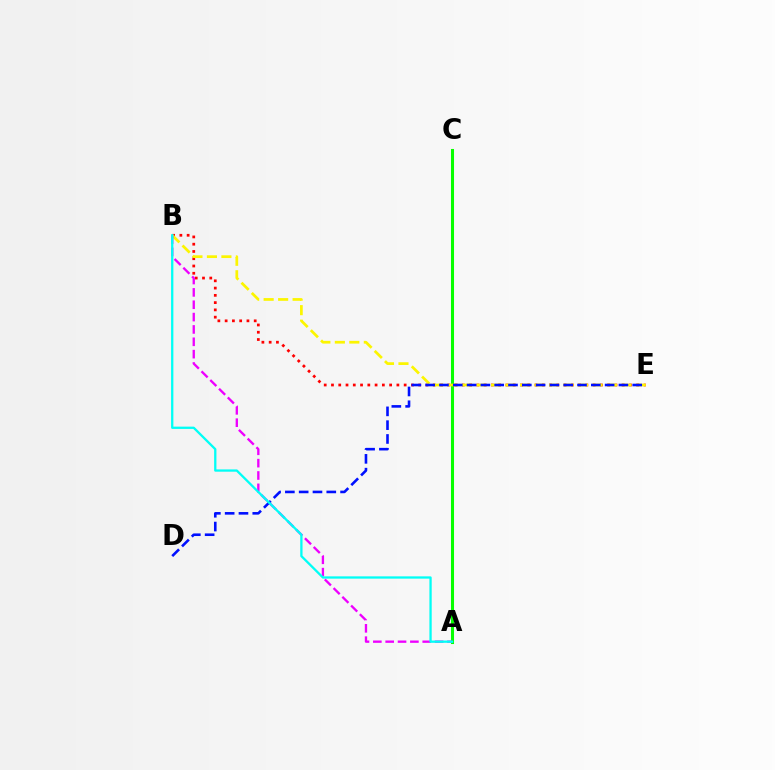{('A', 'C'): [{'color': '#08ff00', 'line_style': 'solid', 'thickness': 2.2}], ('B', 'E'): [{'color': '#ff0000', 'line_style': 'dotted', 'thickness': 1.97}, {'color': '#fcf500', 'line_style': 'dashed', 'thickness': 1.97}], ('A', 'B'): [{'color': '#ee00ff', 'line_style': 'dashed', 'thickness': 1.68}, {'color': '#00fff6', 'line_style': 'solid', 'thickness': 1.65}], ('D', 'E'): [{'color': '#0010ff', 'line_style': 'dashed', 'thickness': 1.88}]}